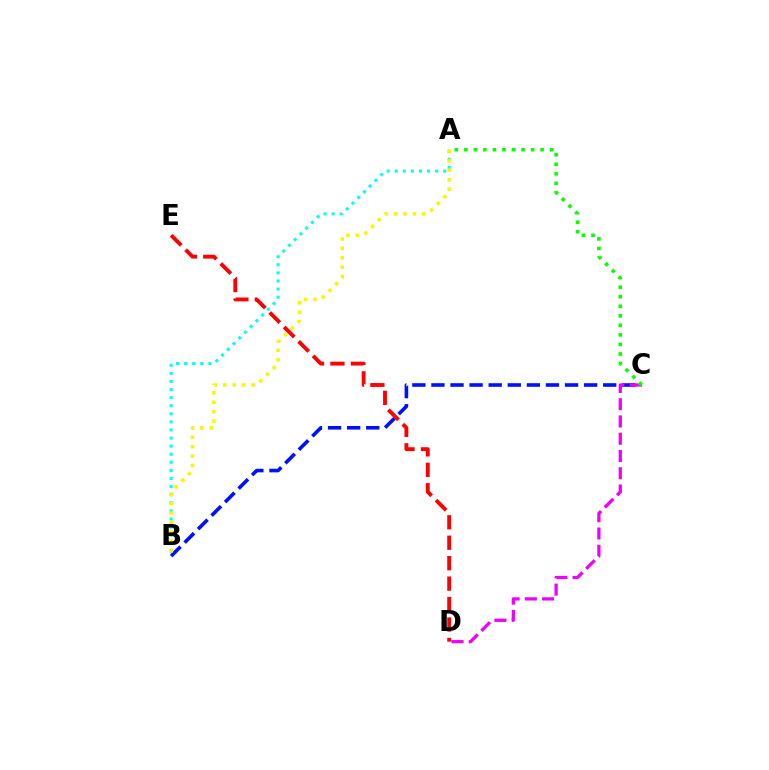{('B', 'C'): [{'color': '#0010ff', 'line_style': 'dashed', 'thickness': 2.59}], ('C', 'D'): [{'color': '#ee00ff', 'line_style': 'dashed', 'thickness': 2.35}], ('A', 'B'): [{'color': '#00fff6', 'line_style': 'dotted', 'thickness': 2.2}, {'color': '#fcf500', 'line_style': 'dotted', 'thickness': 2.56}], ('A', 'C'): [{'color': '#08ff00', 'line_style': 'dotted', 'thickness': 2.59}], ('D', 'E'): [{'color': '#ff0000', 'line_style': 'dashed', 'thickness': 2.78}]}